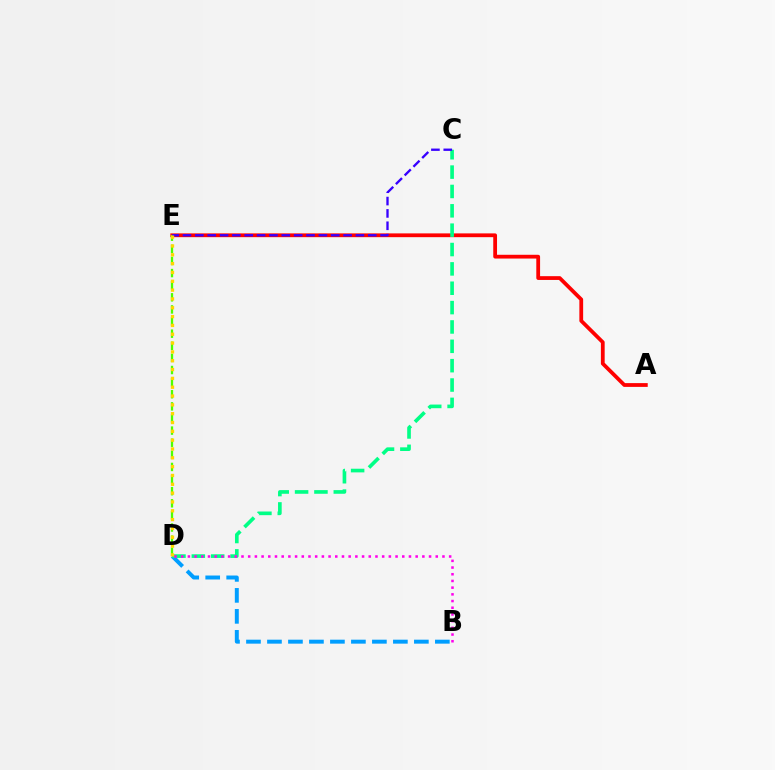{('A', 'E'): [{'color': '#ff0000', 'line_style': 'solid', 'thickness': 2.72}], ('B', 'D'): [{'color': '#009eff', 'line_style': 'dashed', 'thickness': 2.85}, {'color': '#ff00ed', 'line_style': 'dotted', 'thickness': 1.82}], ('C', 'D'): [{'color': '#00ff86', 'line_style': 'dashed', 'thickness': 2.63}], ('D', 'E'): [{'color': '#4fff00', 'line_style': 'dashed', 'thickness': 1.65}, {'color': '#ffd500', 'line_style': 'dotted', 'thickness': 2.4}], ('C', 'E'): [{'color': '#3700ff', 'line_style': 'dashed', 'thickness': 1.68}]}